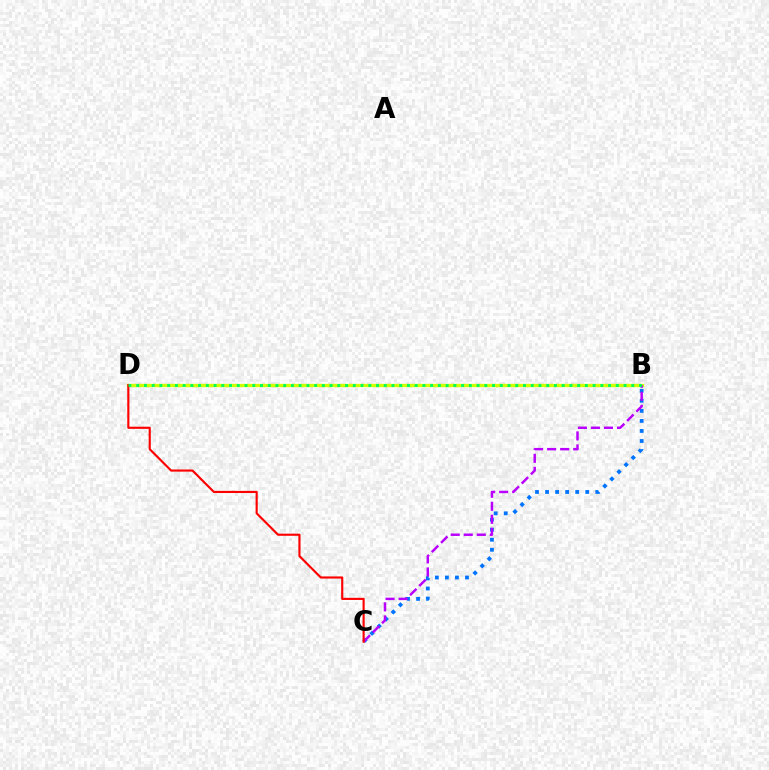{('B', 'C'): [{'color': '#0074ff', 'line_style': 'dotted', 'thickness': 2.73}, {'color': '#b900ff', 'line_style': 'dashed', 'thickness': 1.77}], ('B', 'D'): [{'color': '#d1ff00', 'line_style': 'solid', 'thickness': 2.4}, {'color': '#00ff5c', 'line_style': 'dotted', 'thickness': 2.1}], ('C', 'D'): [{'color': '#ff0000', 'line_style': 'solid', 'thickness': 1.54}]}